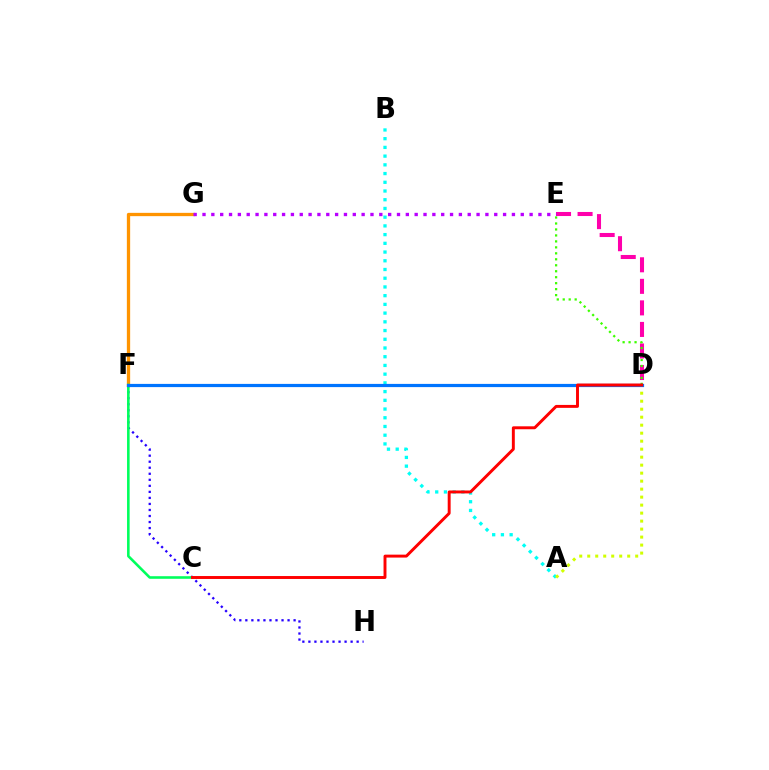{('A', 'B'): [{'color': '#00fff6', 'line_style': 'dotted', 'thickness': 2.37}], ('D', 'E'): [{'color': '#ff00ac', 'line_style': 'dashed', 'thickness': 2.93}, {'color': '#3dff00', 'line_style': 'dotted', 'thickness': 1.62}], ('F', 'H'): [{'color': '#2500ff', 'line_style': 'dotted', 'thickness': 1.64}], ('F', 'G'): [{'color': '#ff9400', 'line_style': 'solid', 'thickness': 2.37}], ('A', 'D'): [{'color': '#d1ff00', 'line_style': 'dotted', 'thickness': 2.17}], ('C', 'F'): [{'color': '#00ff5c', 'line_style': 'solid', 'thickness': 1.87}], ('D', 'F'): [{'color': '#0074ff', 'line_style': 'solid', 'thickness': 2.31}], ('C', 'D'): [{'color': '#ff0000', 'line_style': 'solid', 'thickness': 2.11}], ('E', 'G'): [{'color': '#b900ff', 'line_style': 'dotted', 'thickness': 2.4}]}